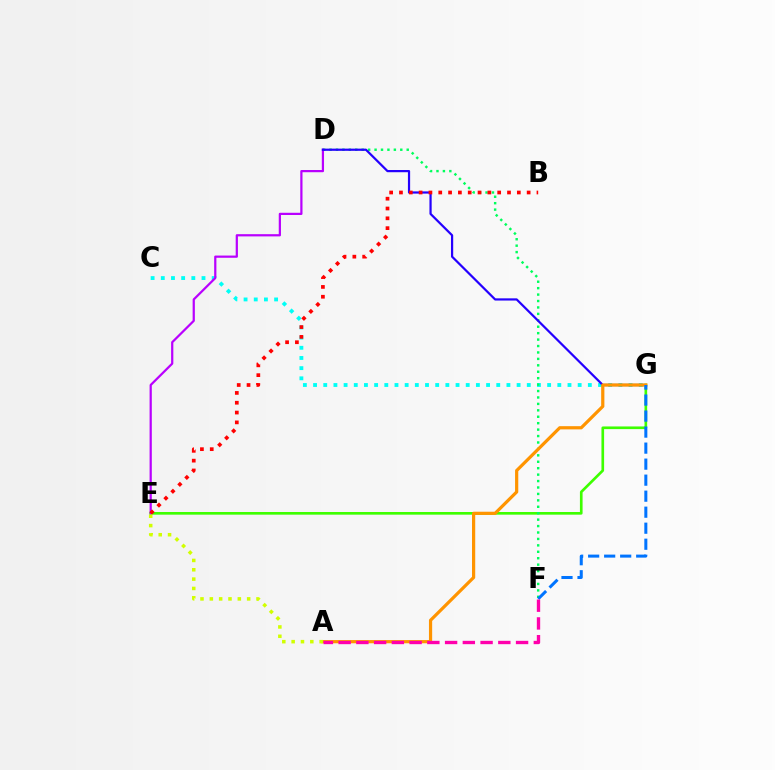{('E', 'G'): [{'color': '#3dff00', 'line_style': 'solid', 'thickness': 1.91}], ('C', 'G'): [{'color': '#00fff6', 'line_style': 'dotted', 'thickness': 2.77}], ('D', 'F'): [{'color': '#00ff5c', 'line_style': 'dotted', 'thickness': 1.75}], ('D', 'E'): [{'color': '#b900ff', 'line_style': 'solid', 'thickness': 1.6}], ('D', 'G'): [{'color': '#2500ff', 'line_style': 'solid', 'thickness': 1.59}], ('B', 'E'): [{'color': '#ff0000', 'line_style': 'dotted', 'thickness': 2.67}], ('A', 'G'): [{'color': '#ff9400', 'line_style': 'solid', 'thickness': 2.31}], ('F', 'G'): [{'color': '#0074ff', 'line_style': 'dashed', 'thickness': 2.18}], ('A', 'F'): [{'color': '#ff00ac', 'line_style': 'dashed', 'thickness': 2.41}], ('A', 'E'): [{'color': '#d1ff00', 'line_style': 'dotted', 'thickness': 2.54}]}